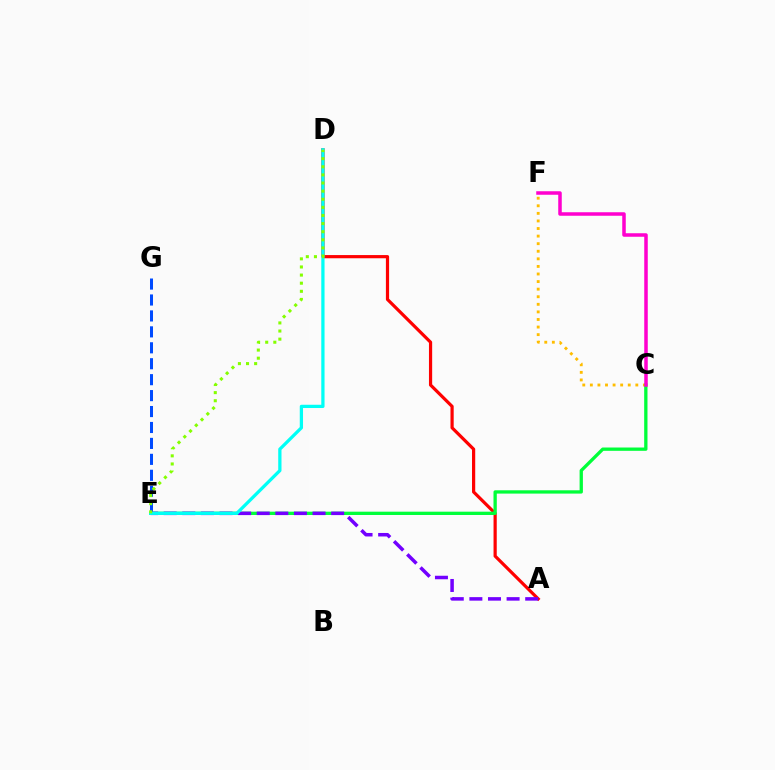{('C', 'F'): [{'color': '#ffbd00', 'line_style': 'dotted', 'thickness': 2.06}, {'color': '#ff00cf', 'line_style': 'solid', 'thickness': 2.53}], ('A', 'D'): [{'color': '#ff0000', 'line_style': 'solid', 'thickness': 2.3}], ('E', 'G'): [{'color': '#004bff', 'line_style': 'dashed', 'thickness': 2.16}], ('C', 'E'): [{'color': '#00ff39', 'line_style': 'solid', 'thickness': 2.38}], ('A', 'E'): [{'color': '#7200ff', 'line_style': 'dashed', 'thickness': 2.53}], ('D', 'E'): [{'color': '#00fff6', 'line_style': 'solid', 'thickness': 2.35}, {'color': '#84ff00', 'line_style': 'dotted', 'thickness': 2.2}]}